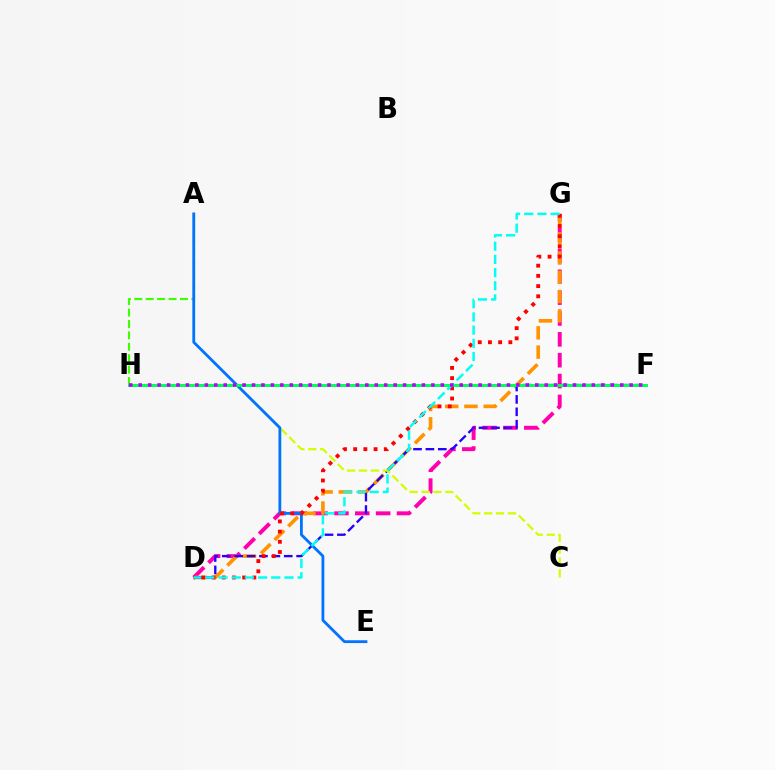{('D', 'G'): [{'color': '#ff00ac', 'line_style': 'dashed', 'thickness': 2.83}, {'color': '#ff9400', 'line_style': 'dashed', 'thickness': 2.62}, {'color': '#ff0000', 'line_style': 'dotted', 'thickness': 2.77}, {'color': '#00fff6', 'line_style': 'dashed', 'thickness': 1.79}], ('A', 'H'): [{'color': '#3dff00', 'line_style': 'dashed', 'thickness': 1.55}], ('D', 'F'): [{'color': '#2500ff', 'line_style': 'dashed', 'thickness': 1.68}], ('C', 'H'): [{'color': '#d1ff00', 'line_style': 'dashed', 'thickness': 1.62}], ('A', 'E'): [{'color': '#0074ff', 'line_style': 'solid', 'thickness': 2.03}], ('F', 'H'): [{'color': '#00ff5c', 'line_style': 'solid', 'thickness': 2.13}, {'color': '#b900ff', 'line_style': 'dotted', 'thickness': 2.57}]}